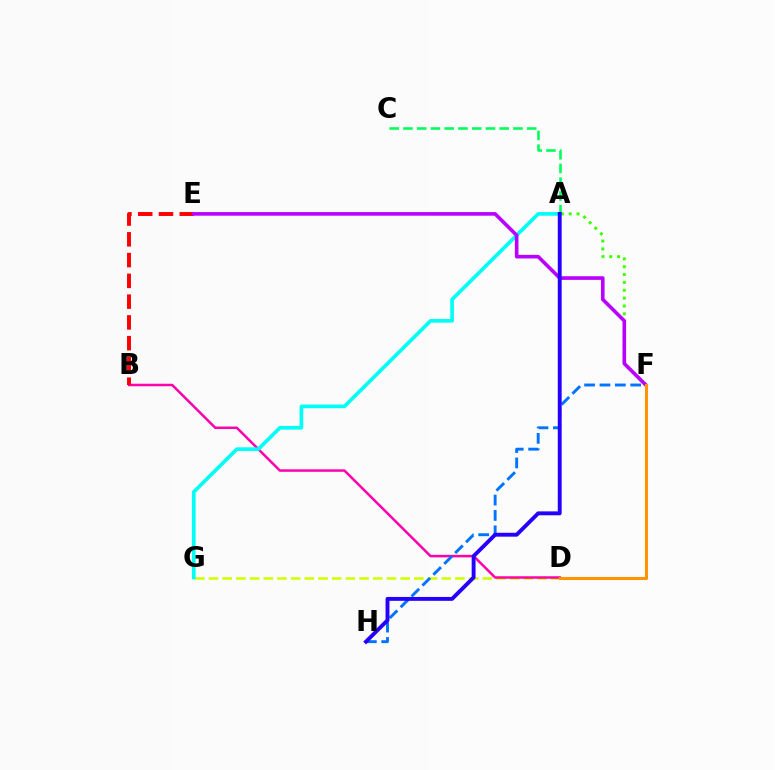{('D', 'G'): [{'color': '#d1ff00', 'line_style': 'dashed', 'thickness': 1.86}], ('A', 'C'): [{'color': '#00ff5c', 'line_style': 'dashed', 'thickness': 1.87}], ('B', 'D'): [{'color': '#ff00ac', 'line_style': 'solid', 'thickness': 1.8}], ('B', 'E'): [{'color': '#ff0000', 'line_style': 'dashed', 'thickness': 2.82}], ('A', 'F'): [{'color': '#3dff00', 'line_style': 'dotted', 'thickness': 2.14}], ('A', 'G'): [{'color': '#00fff6', 'line_style': 'solid', 'thickness': 2.64}], ('F', 'H'): [{'color': '#0074ff', 'line_style': 'dashed', 'thickness': 2.09}], ('E', 'F'): [{'color': '#b900ff', 'line_style': 'solid', 'thickness': 2.6}], ('A', 'H'): [{'color': '#2500ff', 'line_style': 'solid', 'thickness': 2.8}], ('D', 'F'): [{'color': '#ff9400', 'line_style': 'solid', 'thickness': 2.19}]}